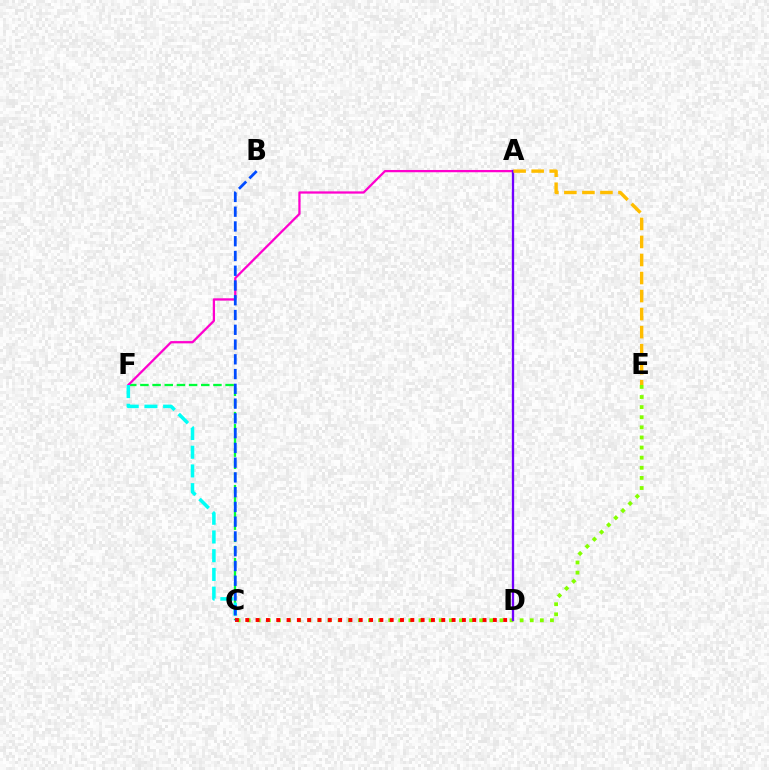{('C', 'F'): [{'color': '#00ff39', 'line_style': 'dashed', 'thickness': 1.65}, {'color': '#00fff6', 'line_style': 'dashed', 'thickness': 2.54}], ('A', 'F'): [{'color': '#ff00cf', 'line_style': 'solid', 'thickness': 1.63}], ('C', 'E'): [{'color': '#84ff00', 'line_style': 'dotted', 'thickness': 2.75}], ('A', 'D'): [{'color': '#7200ff', 'line_style': 'solid', 'thickness': 1.67}], ('C', 'D'): [{'color': '#ff0000', 'line_style': 'dotted', 'thickness': 2.8}], ('B', 'C'): [{'color': '#004bff', 'line_style': 'dashed', 'thickness': 2.01}], ('A', 'E'): [{'color': '#ffbd00', 'line_style': 'dashed', 'thickness': 2.45}]}